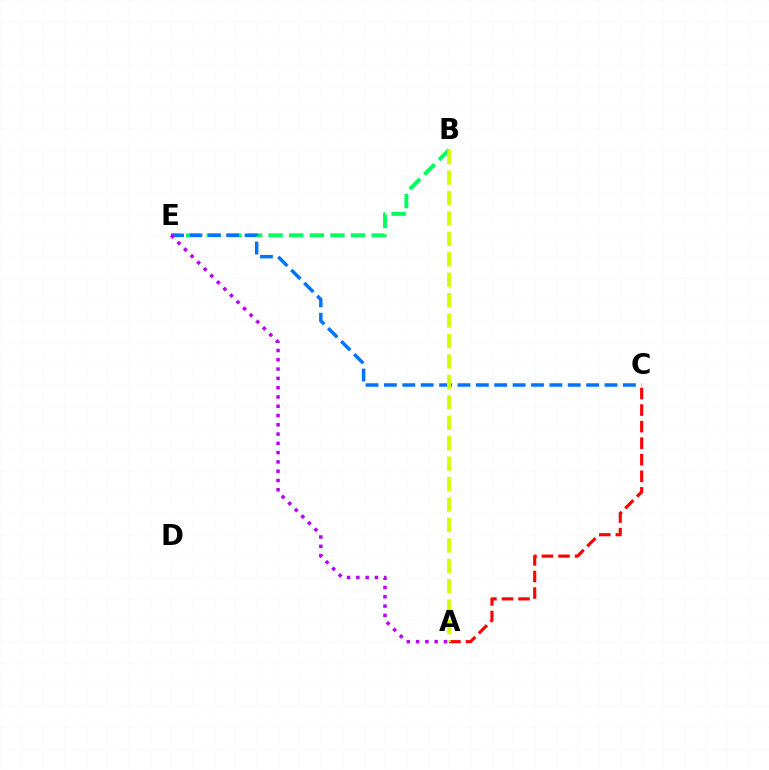{('B', 'E'): [{'color': '#00ff5c', 'line_style': 'dashed', 'thickness': 2.8}], ('A', 'C'): [{'color': '#ff0000', 'line_style': 'dashed', 'thickness': 2.25}], ('C', 'E'): [{'color': '#0074ff', 'line_style': 'dashed', 'thickness': 2.5}], ('A', 'B'): [{'color': '#d1ff00', 'line_style': 'dashed', 'thickness': 2.78}], ('A', 'E'): [{'color': '#b900ff', 'line_style': 'dotted', 'thickness': 2.52}]}